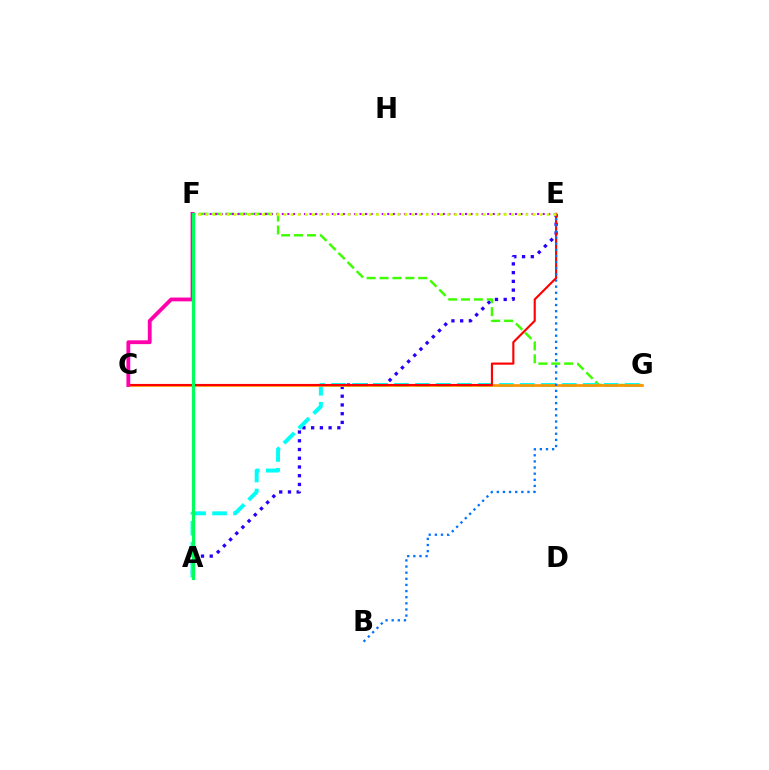{('A', 'E'): [{'color': '#2500ff', 'line_style': 'dotted', 'thickness': 2.37}], ('F', 'G'): [{'color': '#3dff00', 'line_style': 'dashed', 'thickness': 1.75}], ('A', 'G'): [{'color': '#00fff6', 'line_style': 'dashed', 'thickness': 2.85}], ('C', 'G'): [{'color': '#ff9400', 'line_style': 'solid', 'thickness': 1.94}], ('C', 'E'): [{'color': '#ff0000', 'line_style': 'solid', 'thickness': 1.54}], ('B', 'E'): [{'color': '#0074ff', 'line_style': 'dotted', 'thickness': 1.67}], ('C', 'F'): [{'color': '#ff00ac', 'line_style': 'solid', 'thickness': 2.75}], ('E', 'F'): [{'color': '#b900ff', 'line_style': 'dotted', 'thickness': 1.51}, {'color': '#d1ff00', 'line_style': 'dotted', 'thickness': 1.93}], ('A', 'F'): [{'color': '#00ff5c', 'line_style': 'solid', 'thickness': 2.3}]}